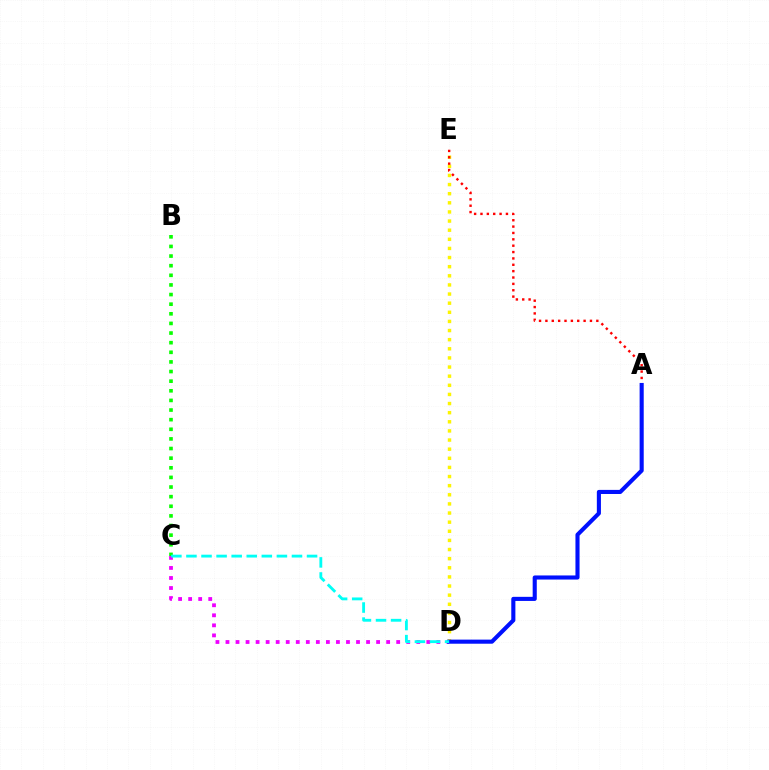{('C', 'D'): [{'color': '#ee00ff', 'line_style': 'dotted', 'thickness': 2.73}, {'color': '#00fff6', 'line_style': 'dashed', 'thickness': 2.05}], ('B', 'C'): [{'color': '#08ff00', 'line_style': 'dotted', 'thickness': 2.61}], ('D', 'E'): [{'color': '#fcf500', 'line_style': 'dotted', 'thickness': 2.48}], ('A', 'E'): [{'color': '#ff0000', 'line_style': 'dotted', 'thickness': 1.73}], ('A', 'D'): [{'color': '#0010ff', 'line_style': 'solid', 'thickness': 2.95}]}